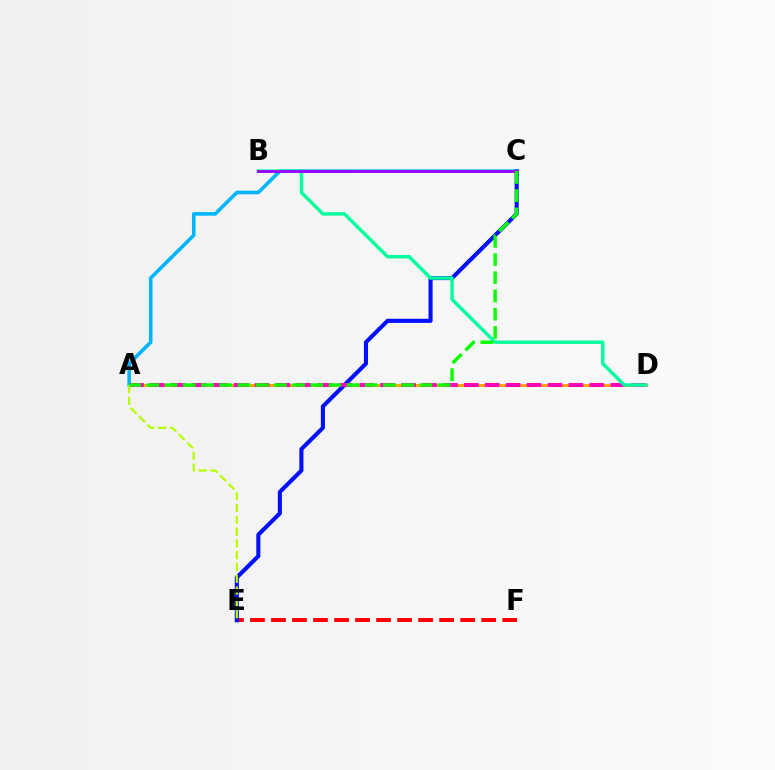{('E', 'F'): [{'color': '#ff0000', 'line_style': 'dashed', 'thickness': 2.86}], ('A', 'D'): [{'color': '#ffa500', 'line_style': 'solid', 'thickness': 2.11}, {'color': '#ff00bd', 'line_style': 'dashed', 'thickness': 2.84}], ('C', 'E'): [{'color': '#0010ff', 'line_style': 'solid', 'thickness': 2.95}], ('A', 'C'): [{'color': '#00b5ff', 'line_style': 'solid', 'thickness': 2.57}, {'color': '#08ff00', 'line_style': 'dashed', 'thickness': 2.47}], ('A', 'E'): [{'color': '#b3ff00', 'line_style': 'dashed', 'thickness': 1.6}], ('B', 'D'): [{'color': '#00ff9d', 'line_style': 'solid', 'thickness': 2.49}], ('B', 'C'): [{'color': '#9b00ff', 'line_style': 'solid', 'thickness': 2.02}]}